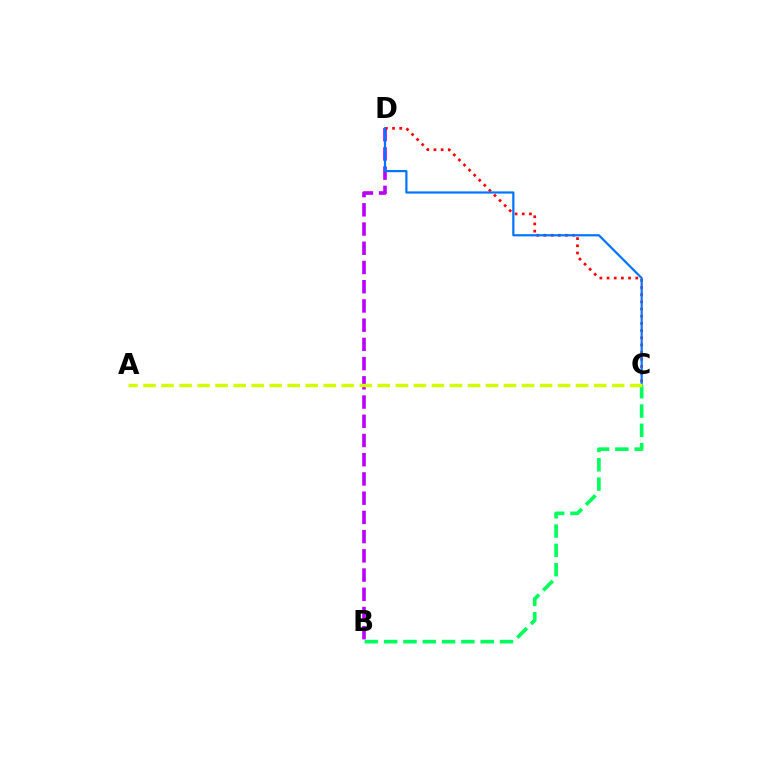{('B', 'D'): [{'color': '#b900ff', 'line_style': 'dashed', 'thickness': 2.61}], ('B', 'C'): [{'color': '#00ff5c', 'line_style': 'dashed', 'thickness': 2.62}], ('C', 'D'): [{'color': '#ff0000', 'line_style': 'dotted', 'thickness': 1.95}, {'color': '#0074ff', 'line_style': 'solid', 'thickness': 1.59}], ('A', 'C'): [{'color': '#d1ff00', 'line_style': 'dashed', 'thickness': 2.45}]}